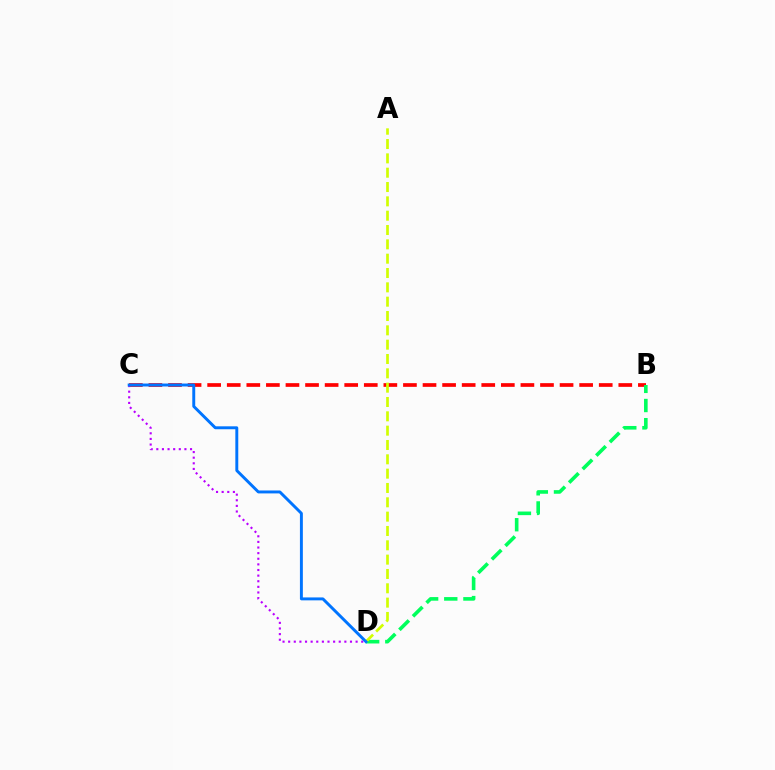{('B', 'C'): [{'color': '#ff0000', 'line_style': 'dashed', 'thickness': 2.66}], ('B', 'D'): [{'color': '#00ff5c', 'line_style': 'dashed', 'thickness': 2.6}], ('C', 'D'): [{'color': '#b900ff', 'line_style': 'dotted', 'thickness': 1.53}, {'color': '#0074ff', 'line_style': 'solid', 'thickness': 2.11}], ('A', 'D'): [{'color': '#d1ff00', 'line_style': 'dashed', 'thickness': 1.95}]}